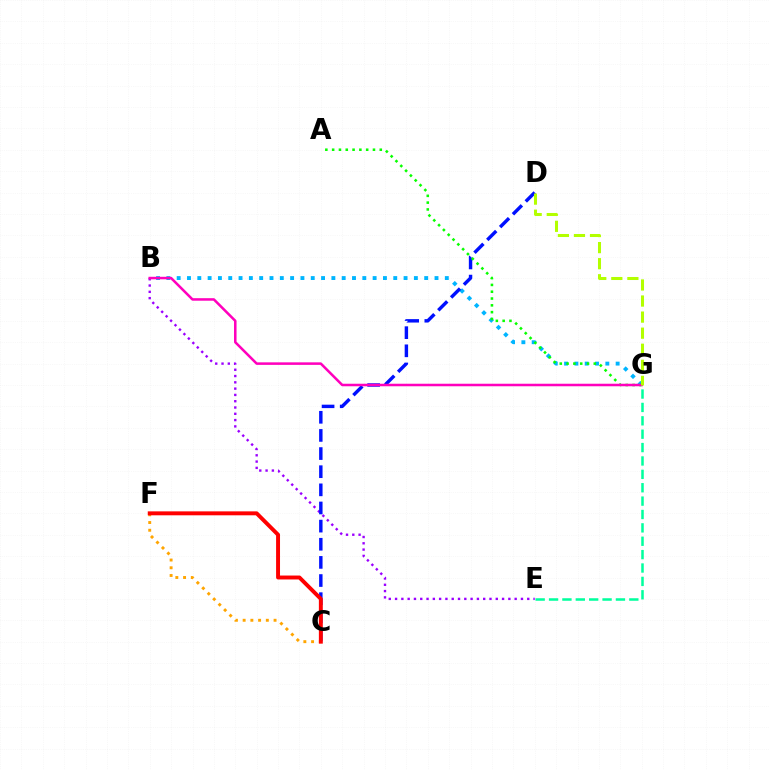{('B', 'G'): [{'color': '#00b5ff', 'line_style': 'dotted', 'thickness': 2.8}, {'color': '#ff00bd', 'line_style': 'solid', 'thickness': 1.82}], ('B', 'E'): [{'color': '#9b00ff', 'line_style': 'dotted', 'thickness': 1.71}], ('C', 'D'): [{'color': '#0010ff', 'line_style': 'dashed', 'thickness': 2.46}], ('E', 'G'): [{'color': '#00ff9d', 'line_style': 'dashed', 'thickness': 1.82}], ('A', 'G'): [{'color': '#08ff00', 'line_style': 'dotted', 'thickness': 1.85}], ('C', 'F'): [{'color': '#ffa500', 'line_style': 'dotted', 'thickness': 2.1}, {'color': '#ff0000', 'line_style': 'solid', 'thickness': 2.83}], ('D', 'G'): [{'color': '#b3ff00', 'line_style': 'dashed', 'thickness': 2.18}]}